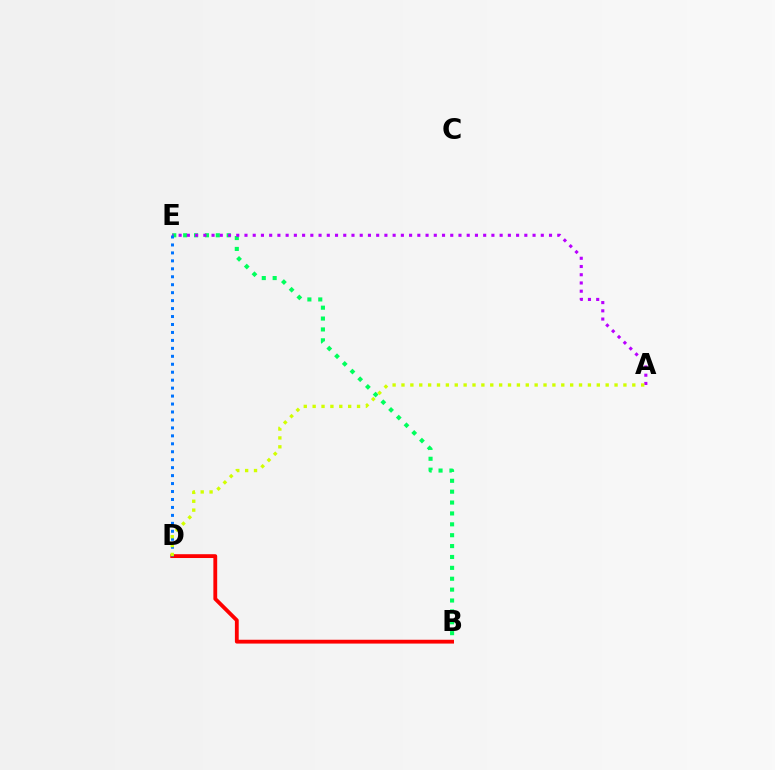{('B', 'E'): [{'color': '#00ff5c', 'line_style': 'dotted', 'thickness': 2.96}], ('A', 'E'): [{'color': '#b900ff', 'line_style': 'dotted', 'thickness': 2.24}], ('B', 'D'): [{'color': '#ff0000', 'line_style': 'solid', 'thickness': 2.75}], ('D', 'E'): [{'color': '#0074ff', 'line_style': 'dotted', 'thickness': 2.16}], ('A', 'D'): [{'color': '#d1ff00', 'line_style': 'dotted', 'thickness': 2.41}]}